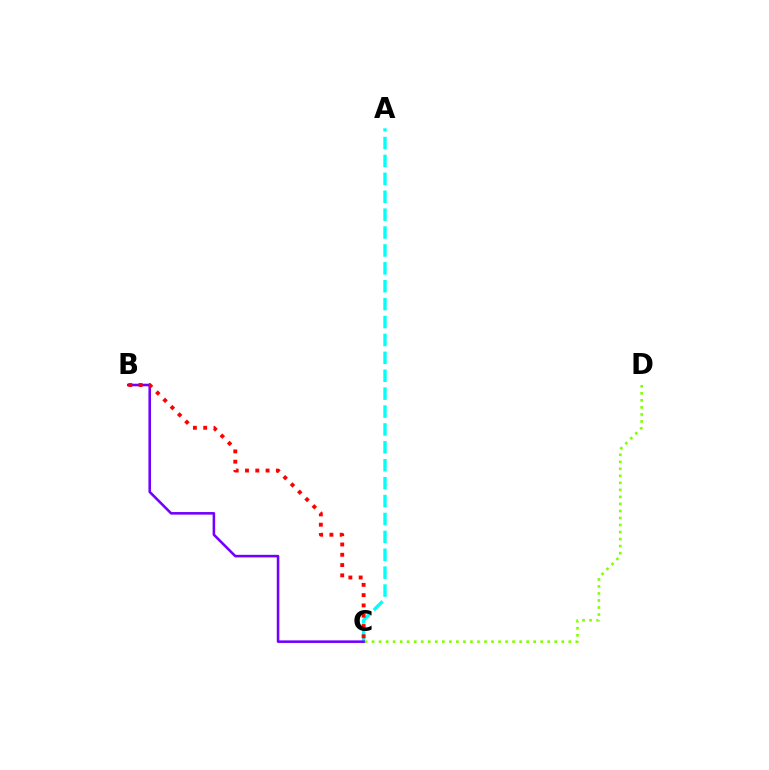{('A', 'C'): [{'color': '#00fff6', 'line_style': 'dashed', 'thickness': 2.43}], ('C', 'D'): [{'color': '#84ff00', 'line_style': 'dotted', 'thickness': 1.91}], ('B', 'C'): [{'color': '#7200ff', 'line_style': 'solid', 'thickness': 1.85}, {'color': '#ff0000', 'line_style': 'dotted', 'thickness': 2.8}]}